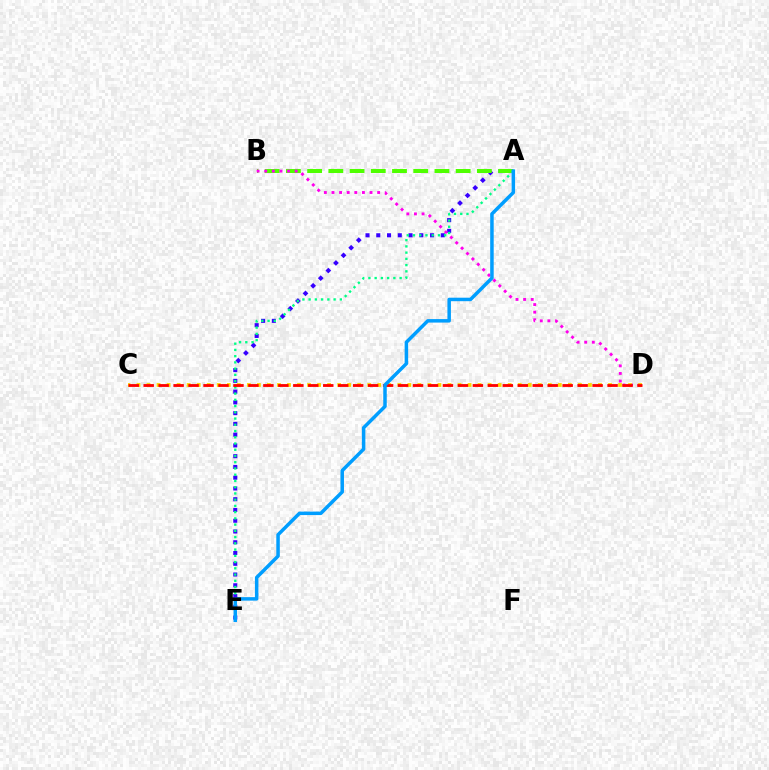{('A', 'E'): [{'color': '#3700ff', 'line_style': 'dotted', 'thickness': 2.92}, {'color': '#00ff86', 'line_style': 'dotted', 'thickness': 1.7}, {'color': '#009eff', 'line_style': 'solid', 'thickness': 2.51}], ('A', 'B'): [{'color': '#4fff00', 'line_style': 'dashed', 'thickness': 2.88}], ('B', 'D'): [{'color': '#ff00ed', 'line_style': 'dotted', 'thickness': 2.07}], ('C', 'D'): [{'color': '#ffd500', 'line_style': 'dotted', 'thickness': 2.73}, {'color': '#ff0000', 'line_style': 'dashed', 'thickness': 2.03}]}